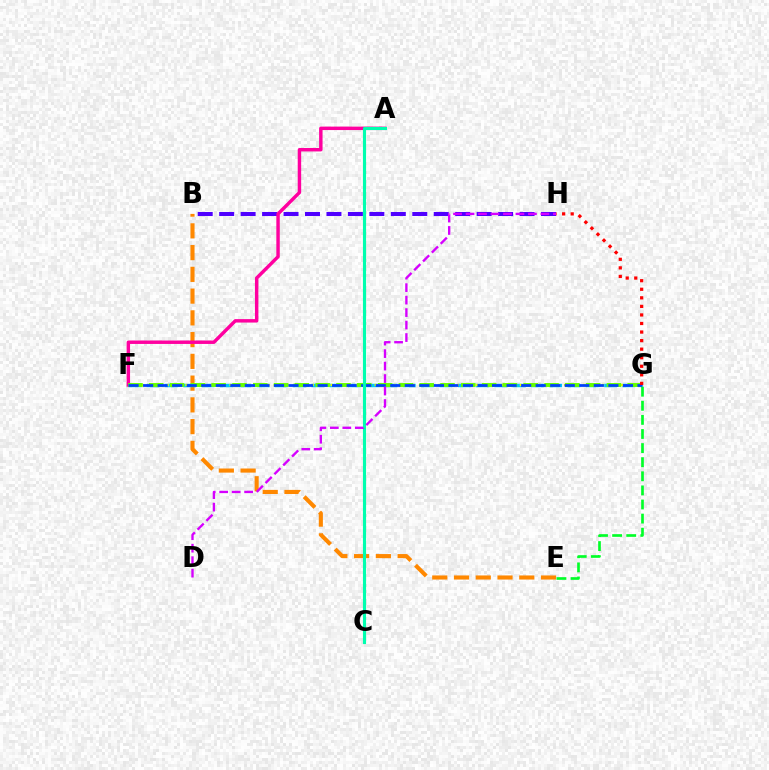{('B', 'H'): [{'color': '#4f00ff', 'line_style': 'dashed', 'thickness': 2.91}], ('B', 'E'): [{'color': '#ff8800', 'line_style': 'dashed', 'thickness': 2.95}], ('A', 'F'): [{'color': '#ff00a0', 'line_style': 'solid', 'thickness': 2.48}], ('F', 'G'): [{'color': '#00c7ff', 'line_style': 'dashed', 'thickness': 2.49}, {'color': '#eeff00', 'line_style': 'dotted', 'thickness': 1.71}, {'color': '#66ff00', 'line_style': 'dashed', 'thickness': 2.83}, {'color': '#003fff', 'line_style': 'dashed', 'thickness': 1.98}], ('A', 'C'): [{'color': '#00ffaf', 'line_style': 'solid', 'thickness': 2.25}], ('G', 'H'): [{'color': '#ff0000', 'line_style': 'dotted', 'thickness': 2.32}], ('D', 'H'): [{'color': '#d600ff', 'line_style': 'dashed', 'thickness': 1.7}], ('E', 'G'): [{'color': '#00ff27', 'line_style': 'dashed', 'thickness': 1.92}]}